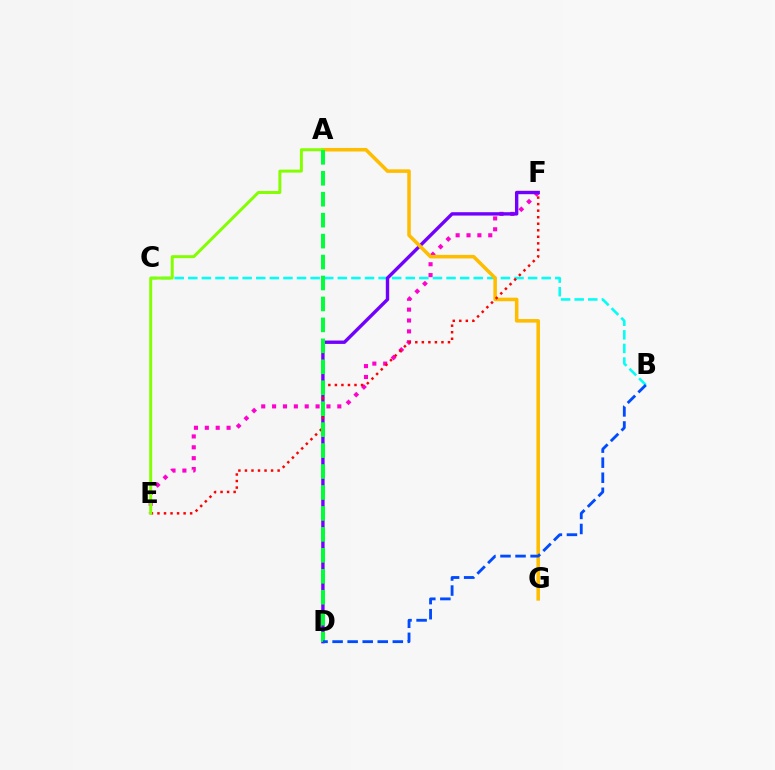{('E', 'F'): [{'color': '#ff00cf', 'line_style': 'dotted', 'thickness': 2.95}, {'color': '#ff0000', 'line_style': 'dotted', 'thickness': 1.78}], ('B', 'C'): [{'color': '#00fff6', 'line_style': 'dashed', 'thickness': 1.85}], ('D', 'F'): [{'color': '#7200ff', 'line_style': 'solid', 'thickness': 2.43}], ('A', 'G'): [{'color': '#ffbd00', 'line_style': 'solid', 'thickness': 2.55}], ('A', 'E'): [{'color': '#84ff00', 'line_style': 'solid', 'thickness': 2.14}], ('A', 'D'): [{'color': '#00ff39', 'line_style': 'dashed', 'thickness': 2.85}], ('B', 'D'): [{'color': '#004bff', 'line_style': 'dashed', 'thickness': 2.05}]}